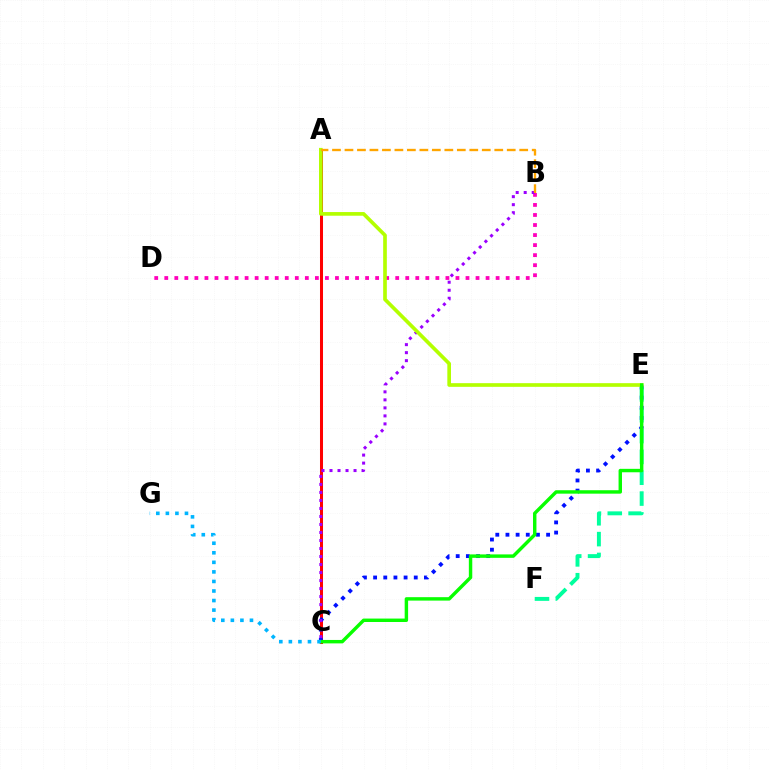{('A', 'C'): [{'color': '#ff0000', 'line_style': 'solid', 'thickness': 2.18}], ('C', 'E'): [{'color': '#0010ff', 'line_style': 'dotted', 'thickness': 2.76}, {'color': '#08ff00', 'line_style': 'solid', 'thickness': 2.47}], ('B', 'D'): [{'color': '#ff00bd', 'line_style': 'dotted', 'thickness': 2.73}], ('E', 'F'): [{'color': '#00ff9d', 'line_style': 'dashed', 'thickness': 2.83}], ('B', 'C'): [{'color': '#9b00ff', 'line_style': 'dotted', 'thickness': 2.18}], ('A', 'E'): [{'color': '#b3ff00', 'line_style': 'solid', 'thickness': 2.64}], ('C', 'G'): [{'color': '#00b5ff', 'line_style': 'dotted', 'thickness': 2.6}], ('A', 'B'): [{'color': '#ffa500', 'line_style': 'dashed', 'thickness': 1.7}]}